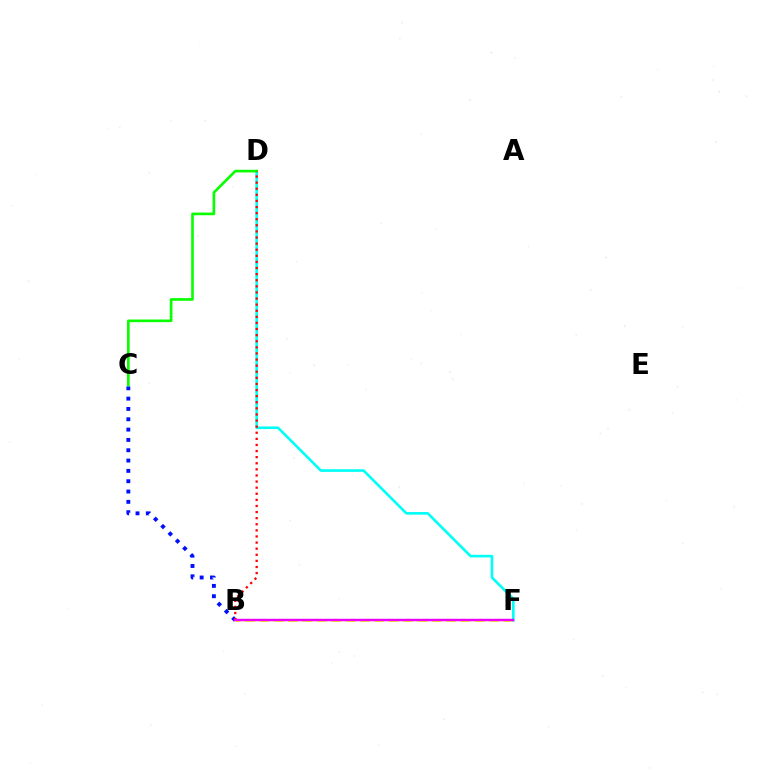{('B', 'C'): [{'color': '#0010ff', 'line_style': 'dotted', 'thickness': 2.8}], ('B', 'F'): [{'color': '#fcf500', 'line_style': 'dashed', 'thickness': 1.95}, {'color': '#ee00ff', 'line_style': 'solid', 'thickness': 1.75}], ('D', 'F'): [{'color': '#00fff6', 'line_style': 'solid', 'thickness': 1.89}], ('C', 'D'): [{'color': '#08ff00', 'line_style': 'solid', 'thickness': 1.91}], ('B', 'D'): [{'color': '#ff0000', 'line_style': 'dotted', 'thickness': 1.66}]}